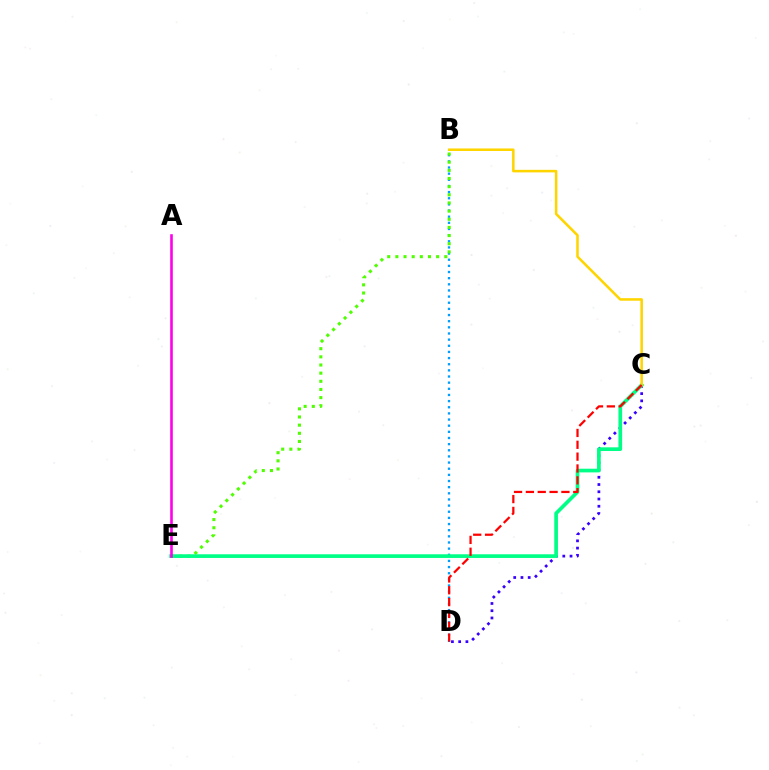{('C', 'D'): [{'color': '#3700ff', 'line_style': 'dotted', 'thickness': 1.97}, {'color': '#ff0000', 'line_style': 'dashed', 'thickness': 1.61}], ('B', 'D'): [{'color': '#009eff', 'line_style': 'dotted', 'thickness': 1.67}], ('B', 'E'): [{'color': '#4fff00', 'line_style': 'dotted', 'thickness': 2.22}], ('C', 'E'): [{'color': '#00ff86', 'line_style': 'solid', 'thickness': 2.65}], ('B', 'C'): [{'color': '#ffd500', 'line_style': 'solid', 'thickness': 1.84}], ('A', 'E'): [{'color': '#ff00ed', 'line_style': 'solid', 'thickness': 1.88}]}